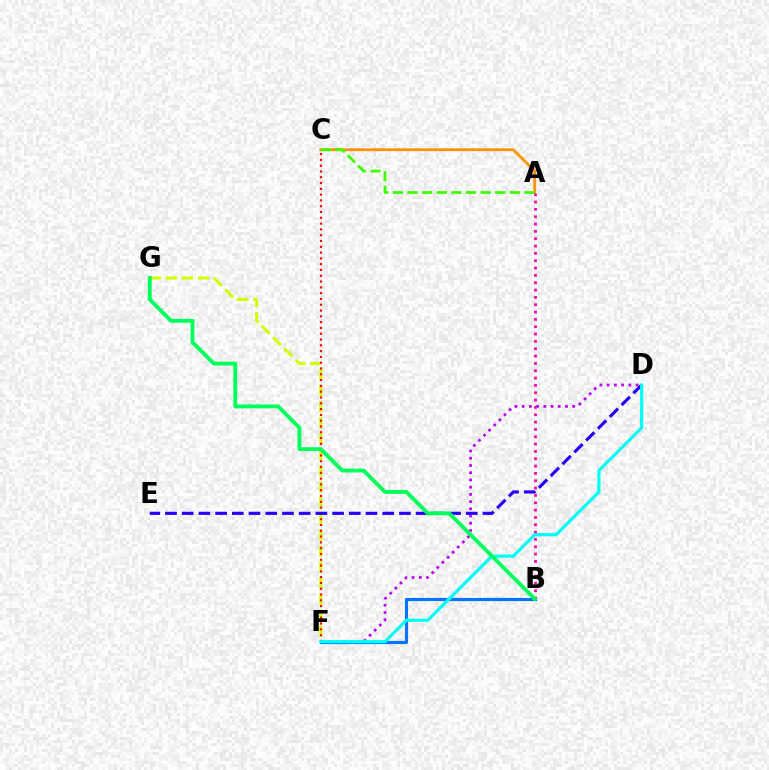{('A', 'C'): [{'color': '#ff9400', 'line_style': 'solid', 'thickness': 2.03}, {'color': '#3dff00', 'line_style': 'dashed', 'thickness': 1.98}], ('B', 'F'): [{'color': '#0074ff', 'line_style': 'solid', 'thickness': 2.26}], ('A', 'B'): [{'color': '#ff00ac', 'line_style': 'dotted', 'thickness': 1.99}], ('D', 'F'): [{'color': '#b900ff', 'line_style': 'dotted', 'thickness': 1.96}, {'color': '#00fff6', 'line_style': 'solid', 'thickness': 2.29}], ('F', 'G'): [{'color': '#d1ff00', 'line_style': 'dashed', 'thickness': 2.18}], ('C', 'F'): [{'color': '#ff0000', 'line_style': 'dotted', 'thickness': 1.57}], ('D', 'E'): [{'color': '#2500ff', 'line_style': 'dashed', 'thickness': 2.27}], ('B', 'G'): [{'color': '#00ff5c', 'line_style': 'solid', 'thickness': 2.79}]}